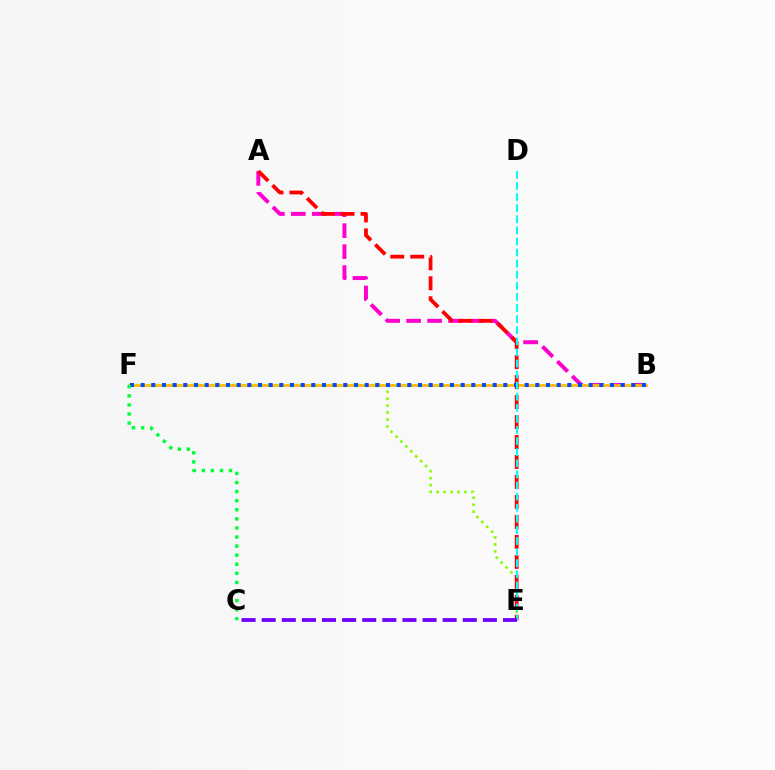{('E', 'F'): [{'color': '#84ff00', 'line_style': 'dotted', 'thickness': 1.89}], ('A', 'B'): [{'color': '#ff00cf', 'line_style': 'dashed', 'thickness': 2.85}], ('B', 'F'): [{'color': '#ffbd00', 'line_style': 'solid', 'thickness': 1.97}, {'color': '#004bff', 'line_style': 'dotted', 'thickness': 2.9}], ('A', 'E'): [{'color': '#ff0000', 'line_style': 'dashed', 'thickness': 2.71}], ('C', 'F'): [{'color': '#00ff39', 'line_style': 'dotted', 'thickness': 2.47}], ('D', 'E'): [{'color': '#00fff6', 'line_style': 'dashed', 'thickness': 1.51}], ('C', 'E'): [{'color': '#7200ff', 'line_style': 'dashed', 'thickness': 2.73}]}